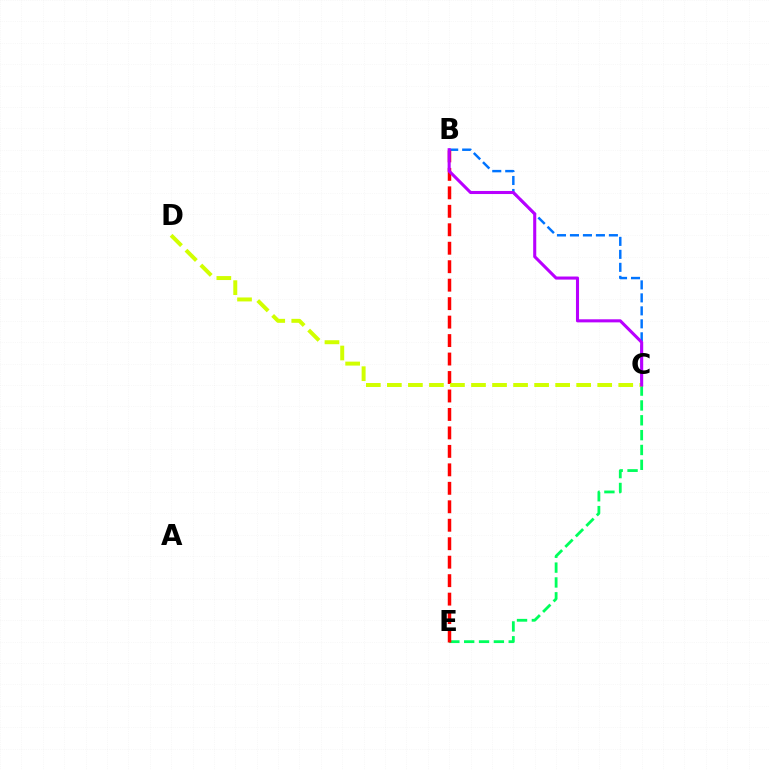{('B', 'C'): [{'color': '#0074ff', 'line_style': 'dashed', 'thickness': 1.76}, {'color': '#b900ff', 'line_style': 'solid', 'thickness': 2.21}], ('C', 'E'): [{'color': '#00ff5c', 'line_style': 'dashed', 'thickness': 2.02}], ('B', 'E'): [{'color': '#ff0000', 'line_style': 'dashed', 'thickness': 2.51}], ('C', 'D'): [{'color': '#d1ff00', 'line_style': 'dashed', 'thickness': 2.86}]}